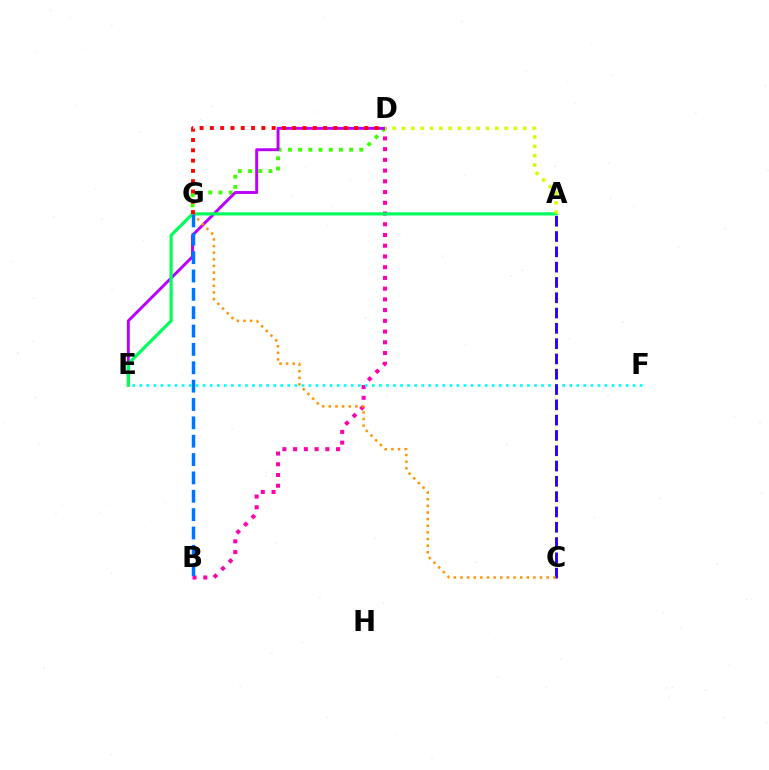{('B', 'D'): [{'color': '#ff00ac', 'line_style': 'dotted', 'thickness': 2.92}], ('D', 'G'): [{'color': '#3dff00', 'line_style': 'dotted', 'thickness': 2.77}, {'color': '#ff0000', 'line_style': 'dotted', 'thickness': 2.8}], ('E', 'F'): [{'color': '#00fff6', 'line_style': 'dotted', 'thickness': 1.92}], ('D', 'E'): [{'color': '#b900ff', 'line_style': 'solid', 'thickness': 2.1}], ('A', 'E'): [{'color': '#00ff5c', 'line_style': 'solid', 'thickness': 2.29}], ('A', 'C'): [{'color': '#2500ff', 'line_style': 'dashed', 'thickness': 2.08}], ('C', 'G'): [{'color': '#ff9400', 'line_style': 'dotted', 'thickness': 1.8}], ('B', 'G'): [{'color': '#0074ff', 'line_style': 'dashed', 'thickness': 2.49}], ('A', 'D'): [{'color': '#d1ff00', 'line_style': 'dotted', 'thickness': 2.53}]}